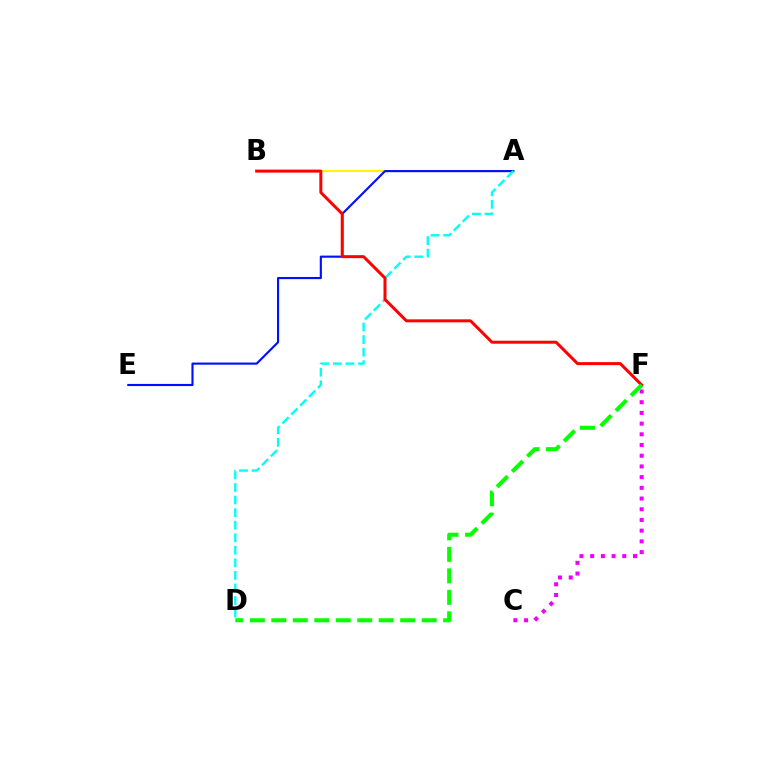{('A', 'B'): [{'color': '#fcf500', 'line_style': 'solid', 'thickness': 1.52}], ('A', 'E'): [{'color': '#0010ff', 'line_style': 'solid', 'thickness': 1.54}], ('A', 'D'): [{'color': '#00fff6', 'line_style': 'dashed', 'thickness': 1.71}], ('C', 'F'): [{'color': '#ee00ff', 'line_style': 'dotted', 'thickness': 2.91}], ('B', 'F'): [{'color': '#ff0000', 'line_style': 'solid', 'thickness': 2.15}], ('D', 'F'): [{'color': '#08ff00', 'line_style': 'dashed', 'thickness': 2.92}]}